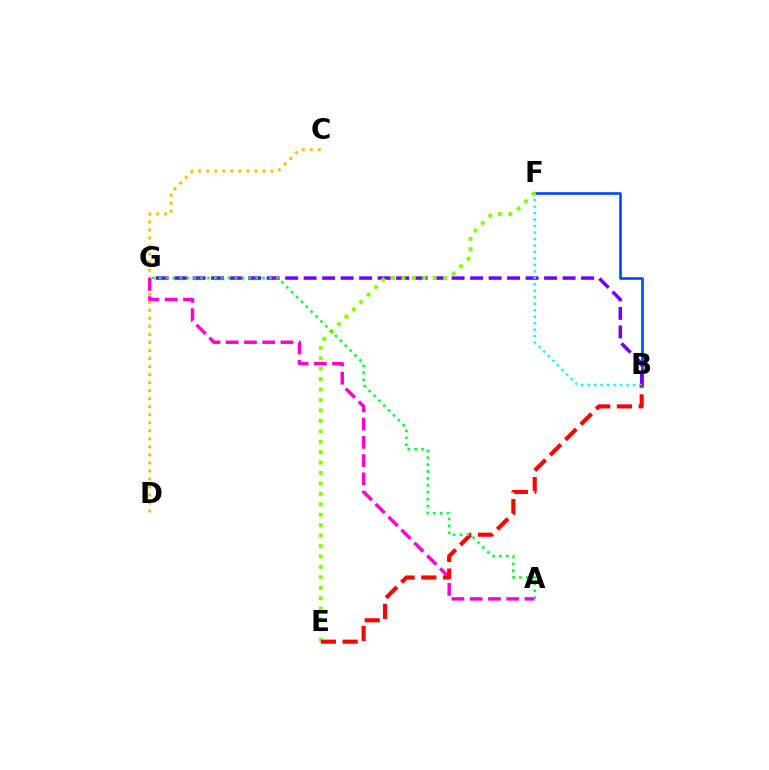{('B', 'F'): [{'color': '#004bff', 'line_style': 'solid', 'thickness': 1.91}, {'color': '#00fff6', 'line_style': 'dotted', 'thickness': 1.76}], ('C', 'D'): [{'color': '#ffbd00', 'line_style': 'dotted', 'thickness': 2.18}], ('A', 'G'): [{'color': '#ff00cf', 'line_style': 'dashed', 'thickness': 2.48}, {'color': '#00ff39', 'line_style': 'dotted', 'thickness': 1.87}], ('B', 'G'): [{'color': '#7200ff', 'line_style': 'dashed', 'thickness': 2.51}], ('E', 'F'): [{'color': '#84ff00', 'line_style': 'dotted', 'thickness': 2.83}], ('B', 'E'): [{'color': '#ff0000', 'line_style': 'dashed', 'thickness': 2.95}]}